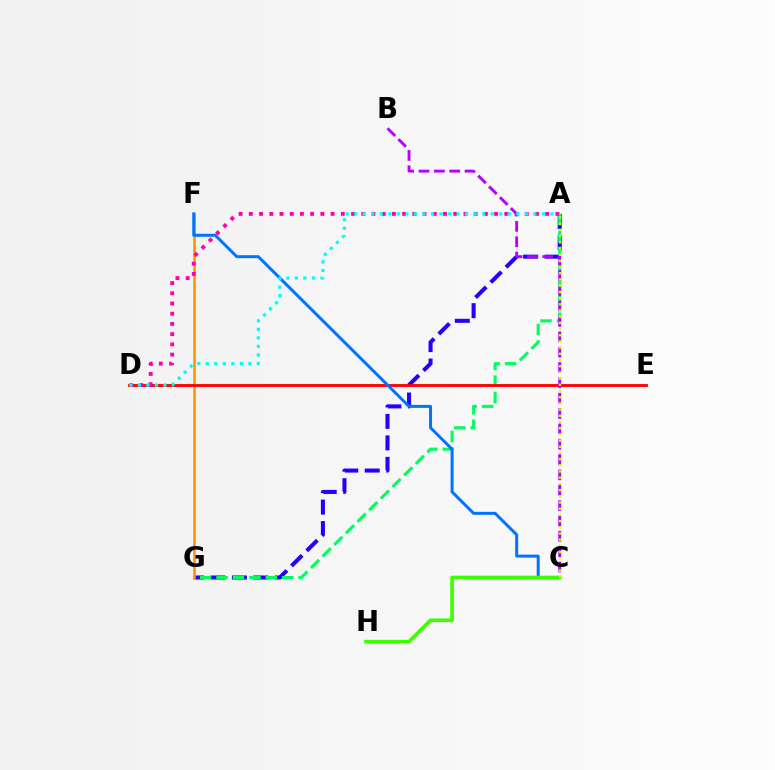{('A', 'G'): [{'color': '#2500ff', 'line_style': 'dashed', 'thickness': 2.92}, {'color': '#00ff5c', 'line_style': 'dashed', 'thickness': 2.23}], ('F', 'G'): [{'color': '#ff9400', 'line_style': 'solid', 'thickness': 1.87}], ('D', 'E'): [{'color': '#ff0000', 'line_style': 'solid', 'thickness': 2.05}], ('C', 'F'): [{'color': '#0074ff', 'line_style': 'solid', 'thickness': 2.15}], ('C', 'H'): [{'color': '#3dff00', 'line_style': 'solid', 'thickness': 2.64}], ('A', 'D'): [{'color': '#ff00ac', 'line_style': 'dotted', 'thickness': 2.78}, {'color': '#00fff6', 'line_style': 'dotted', 'thickness': 2.32}], ('B', 'C'): [{'color': '#b900ff', 'line_style': 'dashed', 'thickness': 2.08}], ('A', 'C'): [{'color': '#d1ff00', 'line_style': 'dotted', 'thickness': 1.68}]}